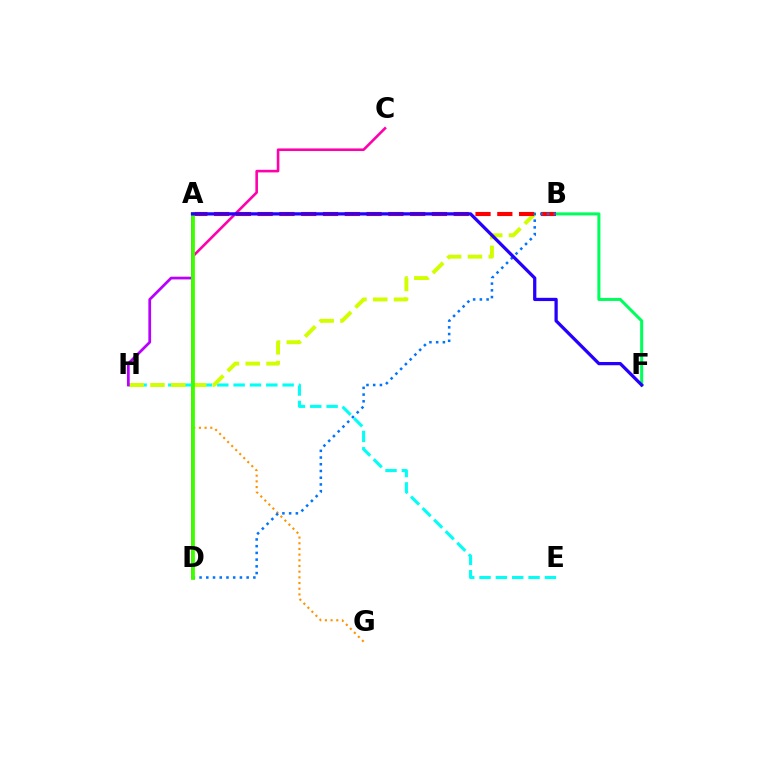{('C', 'D'): [{'color': '#ff00ac', 'line_style': 'solid', 'thickness': 1.87}], ('E', 'H'): [{'color': '#00fff6', 'line_style': 'dashed', 'thickness': 2.22}], ('B', 'F'): [{'color': '#00ff5c', 'line_style': 'solid', 'thickness': 2.19}], ('B', 'H'): [{'color': '#d1ff00', 'line_style': 'dashed', 'thickness': 2.83}], ('A', 'B'): [{'color': '#ff0000', 'line_style': 'dashed', 'thickness': 2.96}], ('A', 'G'): [{'color': '#ff9400', 'line_style': 'dotted', 'thickness': 1.54}], ('A', 'H'): [{'color': '#b900ff', 'line_style': 'solid', 'thickness': 1.97}], ('B', 'D'): [{'color': '#0074ff', 'line_style': 'dotted', 'thickness': 1.83}], ('A', 'D'): [{'color': '#3dff00', 'line_style': 'solid', 'thickness': 2.72}], ('A', 'F'): [{'color': '#2500ff', 'line_style': 'solid', 'thickness': 2.35}]}